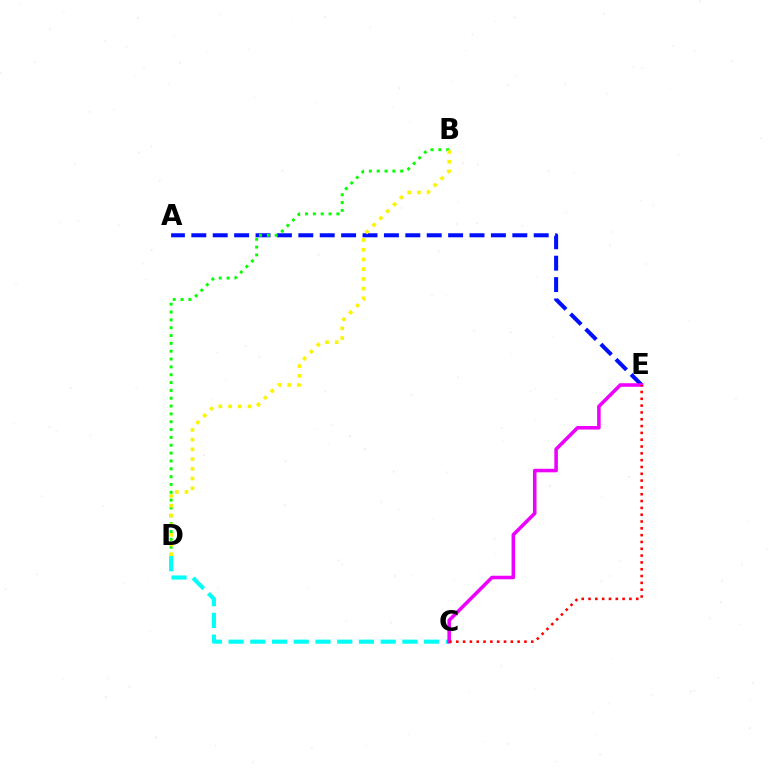{('A', 'E'): [{'color': '#0010ff', 'line_style': 'dashed', 'thickness': 2.91}], ('B', 'D'): [{'color': '#08ff00', 'line_style': 'dotted', 'thickness': 2.13}, {'color': '#fcf500', 'line_style': 'dotted', 'thickness': 2.64}], ('C', 'D'): [{'color': '#00fff6', 'line_style': 'dashed', 'thickness': 2.95}], ('C', 'E'): [{'color': '#ee00ff', 'line_style': 'solid', 'thickness': 2.55}, {'color': '#ff0000', 'line_style': 'dotted', 'thickness': 1.85}]}